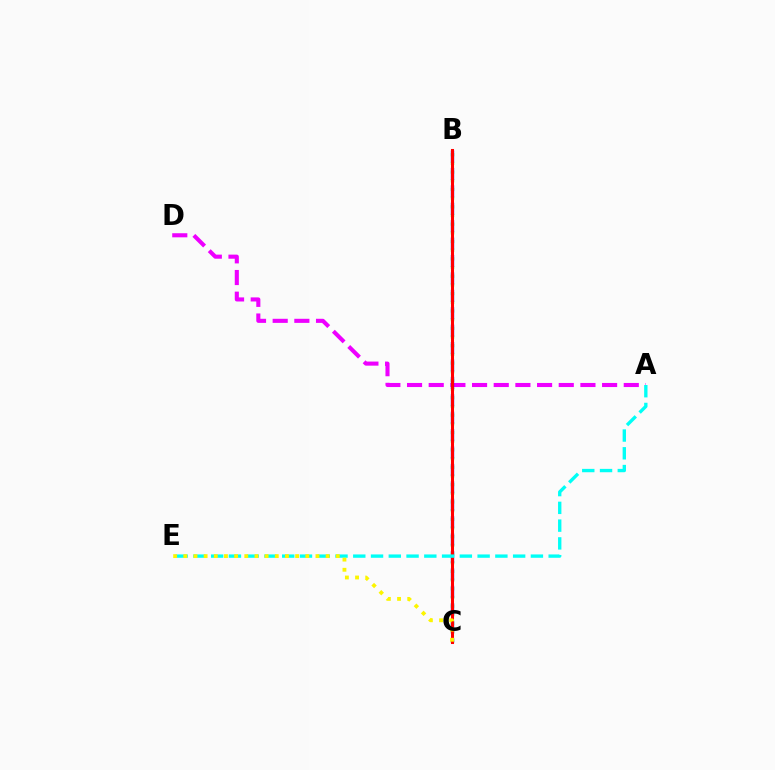{('A', 'D'): [{'color': '#ee00ff', 'line_style': 'dashed', 'thickness': 2.94}], ('B', 'C'): [{'color': '#08ff00', 'line_style': 'dotted', 'thickness': 2.36}, {'color': '#0010ff', 'line_style': 'dashed', 'thickness': 2.37}, {'color': '#ff0000', 'line_style': 'solid', 'thickness': 2.2}], ('A', 'E'): [{'color': '#00fff6', 'line_style': 'dashed', 'thickness': 2.41}], ('C', 'E'): [{'color': '#fcf500', 'line_style': 'dotted', 'thickness': 2.76}]}